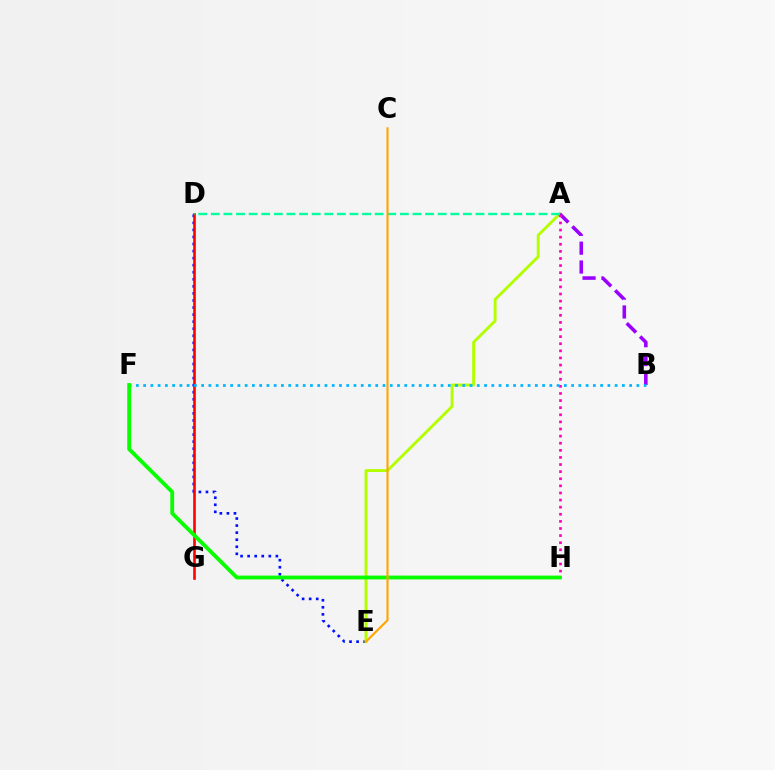{('D', 'E'): [{'color': '#0010ff', 'line_style': 'dotted', 'thickness': 1.92}], ('A', 'E'): [{'color': '#b3ff00', 'line_style': 'solid', 'thickness': 2.08}], ('A', 'B'): [{'color': '#9b00ff', 'line_style': 'dashed', 'thickness': 2.56}], ('D', 'G'): [{'color': '#ff0000', 'line_style': 'solid', 'thickness': 1.88}], ('A', 'H'): [{'color': '#ff00bd', 'line_style': 'dotted', 'thickness': 1.93}], ('A', 'D'): [{'color': '#00ff9d', 'line_style': 'dashed', 'thickness': 1.71}], ('B', 'F'): [{'color': '#00b5ff', 'line_style': 'dotted', 'thickness': 1.97}], ('F', 'H'): [{'color': '#08ff00', 'line_style': 'solid', 'thickness': 2.76}], ('C', 'E'): [{'color': '#ffa500', 'line_style': 'solid', 'thickness': 1.53}]}